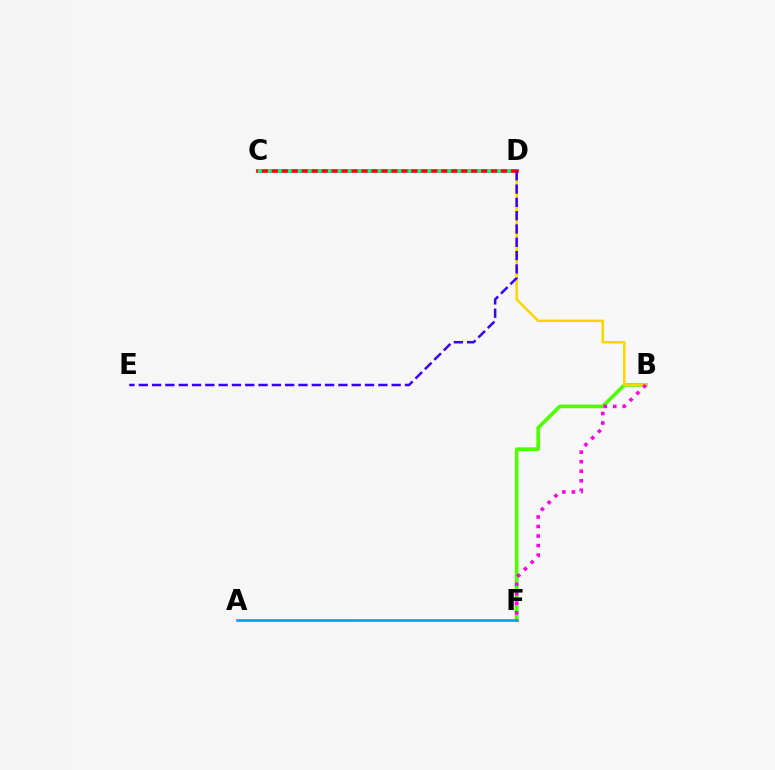{('B', 'F'): [{'color': '#4fff00', 'line_style': 'solid', 'thickness': 2.61}, {'color': '#ff00ed', 'line_style': 'dotted', 'thickness': 2.59}], ('B', 'D'): [{'color': '#ffd500', 'line_style': 'solid', 'thickness': 1.81}], ('C', 'D'): [{'color': '#ff0000', 'line_style': 'solid', 'thickness': 2.61}, {'color': '#00ff86', 'line_style': 'dotted', 'thickness': 2.71}], ('D', 'E'): [{'color': '#3700ff', 'line_style': 'dashed', 'thickness': 1.81}], ('A', 'F'): [{'color': '#009eff', 'line_style': 'solid', 'thickness': 1.91}]}